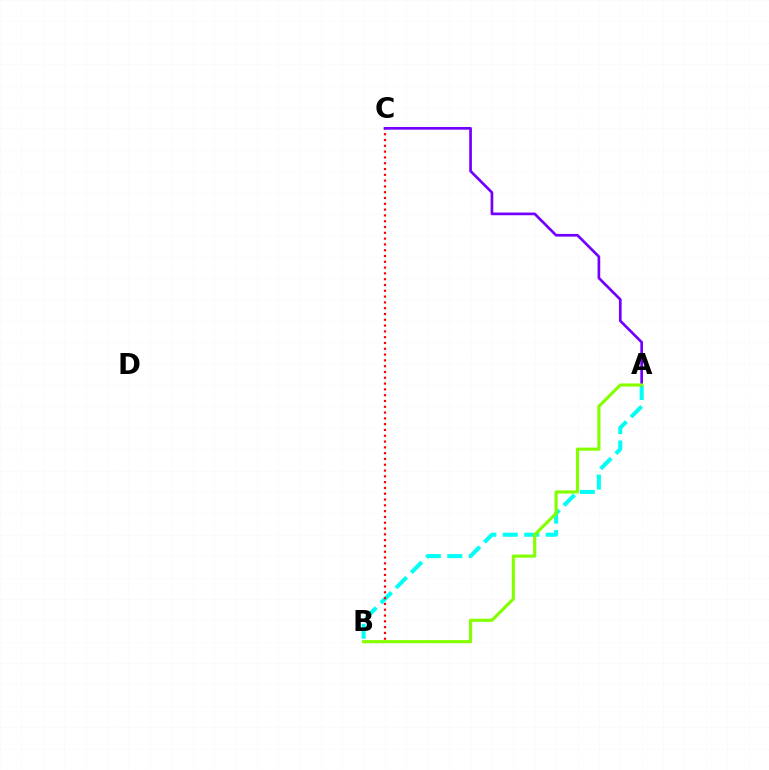{('A', 'B'): [{'color': '#00fff6', 'line_style': 'dashed', 'thickness': 2.91}, {'color': '#84ff00', 'line_style': 'solid', 'thickness': 2.25}], ('B', 'C'): [{'color': '#ff0000', 'line_style': 'dotted', 'thickness': 1.58}], ('A', 'C'): [{'color': '#7200ff', 'line_style': 'solid', 'thickness': 1.94}]}